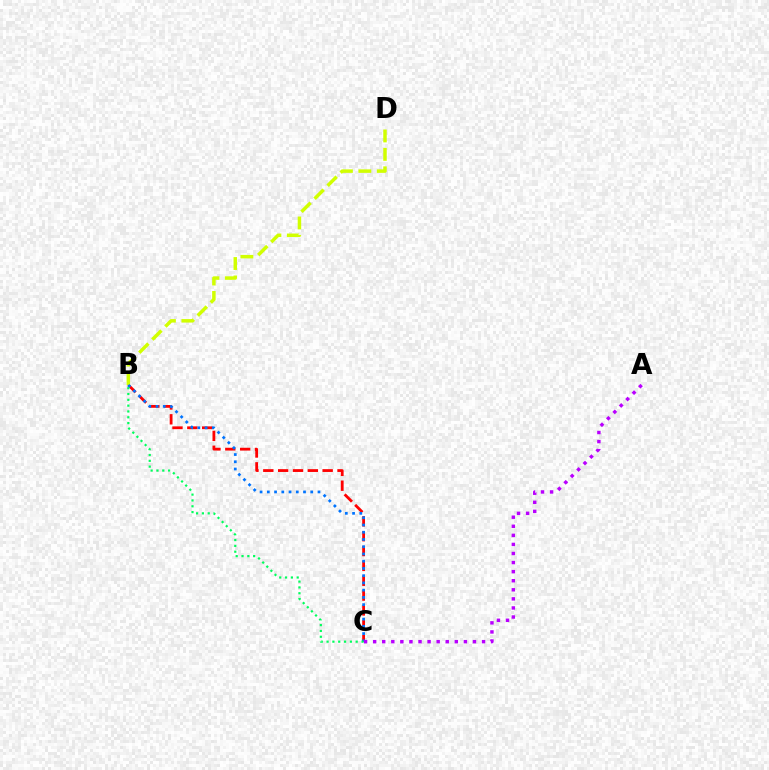{('B', 'C'): [{'color': '#ff0000', 'line_style': 'dashed', 'thickness': 2.02}, {'color': '#0074ff', 'line_style': 'dotted', 'thickness': 1.97}, {'color': '#00ff5c', 'line_style': 'dotted', 'thickness': 1.58}], ('B', 'D'): [{'color': '#d1ff00', 'line_style': 'dashed', 'thickness': 2.51}], ('A', 'C'): [{'color': '#b900ff', 'line_style': 'dotted', 'thickness': 2.47}]}